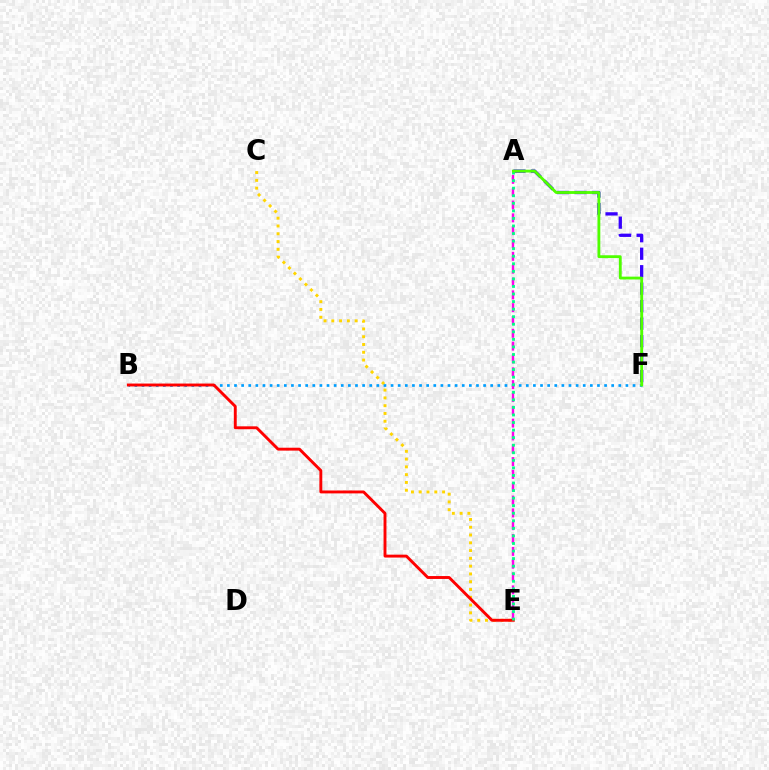{('A', 'F'): [{'color': '#3700ff', 'line_style': 'dashed', 'thickness': 2.37}, {'color': '#4fff00', 'line_style': 'solid', 'thickness': 2.04}], ('C', 'E'): [{'color': '#ffd500', 'line_style': 'dotted', 'thickness': 2.11}], ('B', 'F'): [{'color': '#009eff', 'line_style': 'dotted', 'thickness': 1.93}], ('A', 'E'): [{'color': '#ff00ed', 'line_style': 'dashed', 'thickness': 1.74}, {'color': '#00ff86', 'line_style': 'dotted', 'thickness': 2.05}], ('B', 'E'): [{'color': '#ff0000', 'line_style': 'solid', 'thickness': 2.09}]}